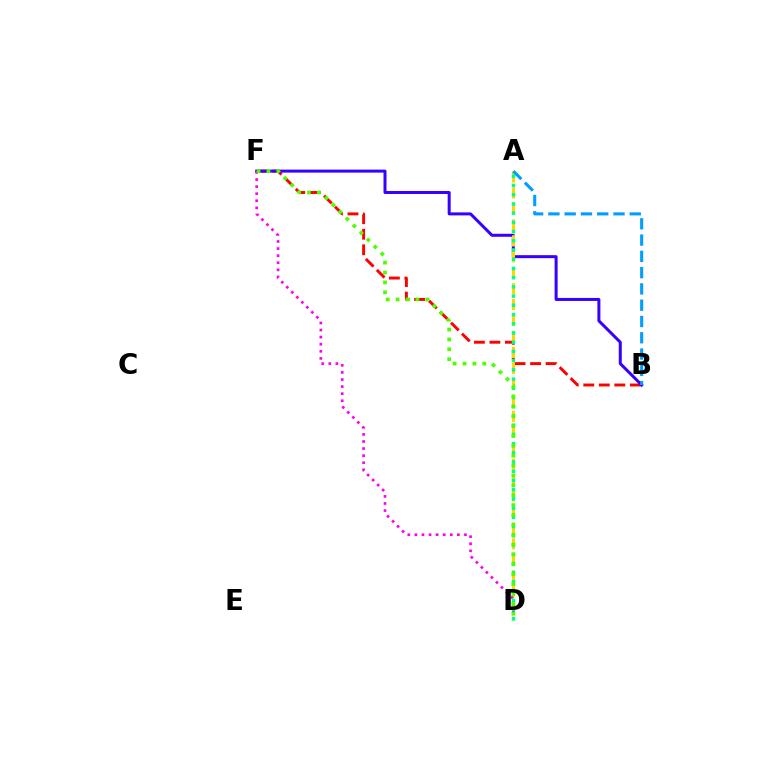{('B', 'F'): [{'color': '#ff0000', 'line_style': 'dashed', 'thickness': 2.11}, {'color': '#3700ff', 'line_style': 'solid', 'thickness': 2.16}], ('A', 'D'): [{'color': '#ffd500', 'line_style': 'dashed', 'thickness': 2.17}, {'color': '#00ff86', 'line_style': 'dotted', 'thickness': 2.5}], ('D', 'F'): [{'color': '#ff00ed', 'line_style': 'dotted', 'thickness': 1.92}, {'color': '#4fff00', 'line_style': 'dotted', 'thickness': 2.68}], ('A', 'B'): [{'color': '#009eff', 'line_style': 'dashed', 'thickness': 2.21}]}